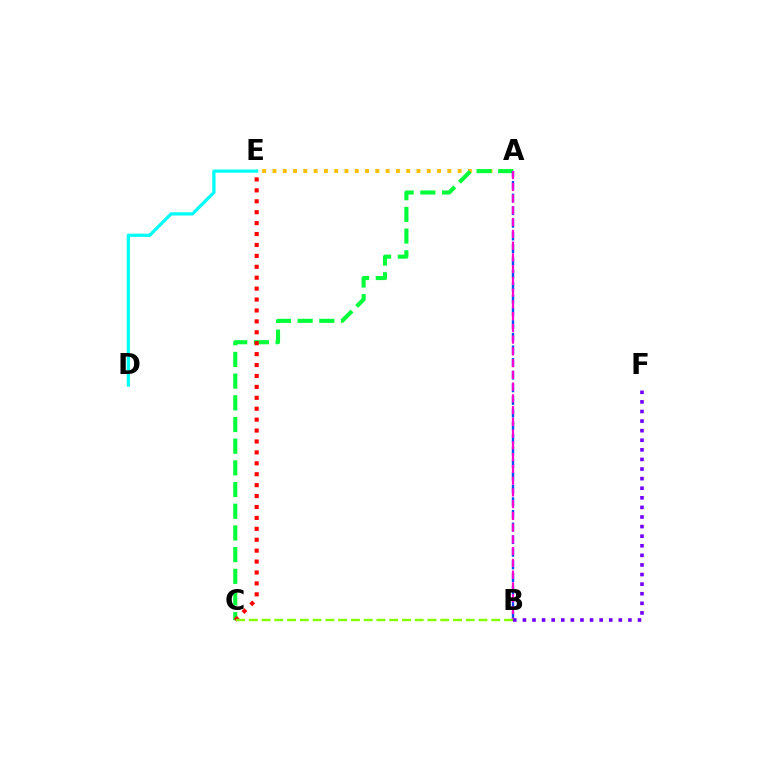{('A', 'E'): [{'color': '#ffbd00', 'line_style': 'dotted', 'thickness': 2.79}], ('A', 'C'): [{'color': '#00ff39', 'line_style': 'dashed', 'thickness': 2.95}], ('C', 'E'): [{'color': '#ff0000', 'line_style': 'dotted', 'thickness': 2.97}], ('A', 'B'): [{'color': '#004bff', 'line_style': 'dashed', 'thickness': 1.72}, {'color': '#ff00cf', 'line_style': 'dashed', 'thickness': 1.6}], ('B', 'F'): [{'color': '#7200ff', 'line_style': 'dotted', 'thickness': 2.61}], ('D', 'E'): [{'color': '#00fff6', 'line_style': 'solid', 'thickness': 2.32}], ('B', 'C'): [{'color': '#84ff00', 'line_style': 'dashed', 'thickness': 1.73}]}